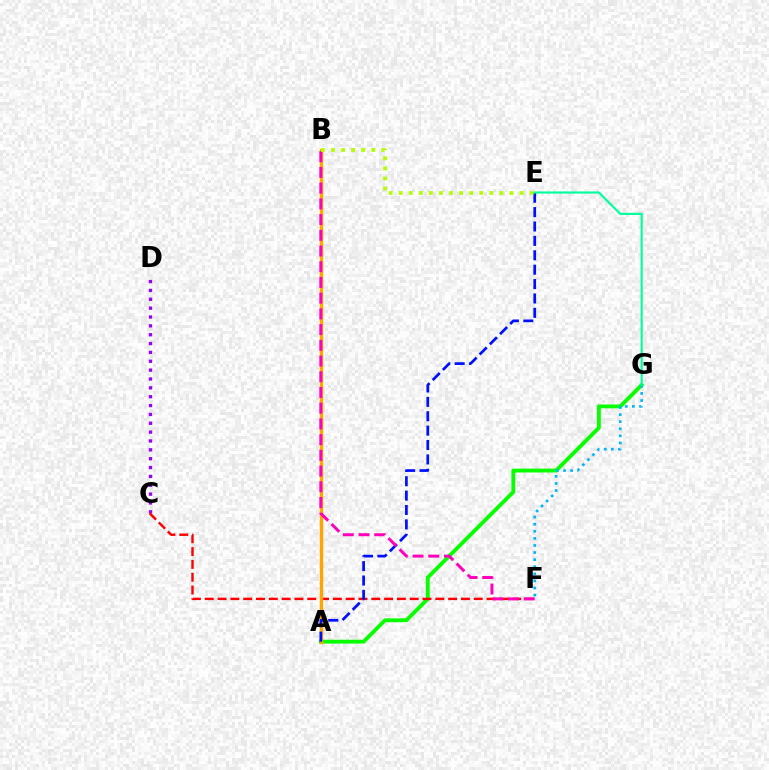{('A', 'G'): [{'color': '#08ff00', 'line_style': 'solid', 'thickness': 2.77}], ('C', 'D'): [{'color': '#9b00ff', 'line_style': 'dotted', 'thickness': 2.41}], ('C', 'F'): [{'color': '#ff0000', 'line_style': 'dashed', 'thickness': 1.74}], ('A', 'B'): [{'color': '#ffa500', 'line_style': 'solid', 'thickness': 2.42}], ('A', 'E'): [{'color': '#0010ff', 'line_style': 'dashed', 'thickness': 1.96}], ('F', 'G'): [{'color': '#00b5ff', 'line_style': 'dotted', 'thickness': 1.93}], ('E', 'G'): [{'color': '#00ff9d', 'line_style': 'solid', 'thickness': 1.54}], ('B', 'F'): [{'color': '#ff00bd', 'line_style': 'dashed', 'thickness': 2.14}], ('B', 'E'): [{'color': '#b3ff00', 'line_style': 'dotted', 'thickness': 2.73}]}